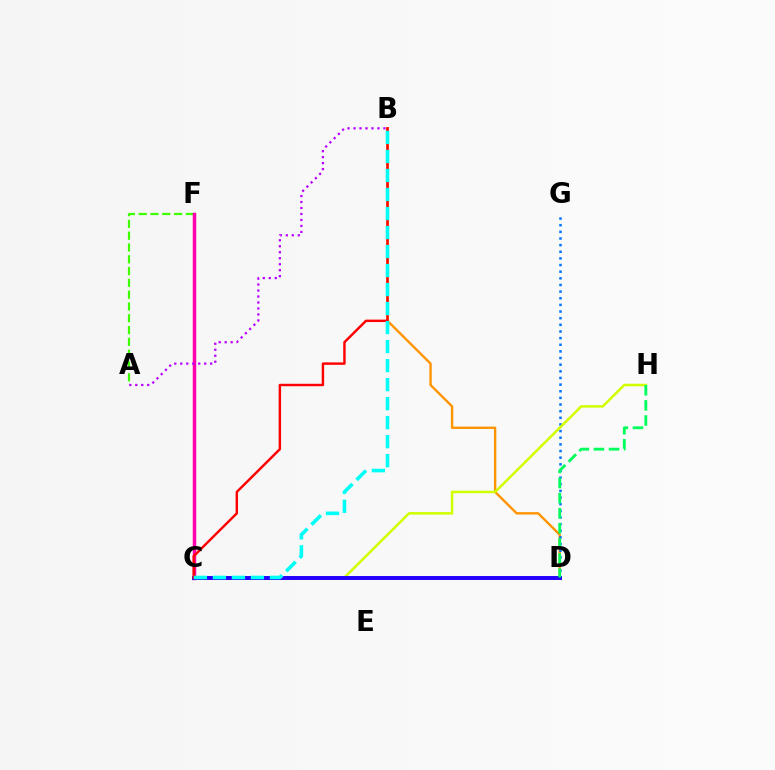{('A', 'F'): [{'color': '#3dff00', 'line_style': 'dashed', 'thickness': 1.6}], ('B', 'D'): [{'color': '#ff9400', 'line_style': 'solid', 'thickness': 1.71}], ('C', 'F'): [{'color': '#ff00ac', 'line_style': 'solid', 'thickness': 2.51}], ('D', 'G'): [{'color': '#0074ff', 'line_style': 'dotted', 'thickness': 1.8}], ('C', 'H'): [{'color': '#d1ff00', 'line_style': 'solid', 'thickness': 1.82}], ('C', 'D'): [{'color': '#2500ff', 'line_style': 'solid', 'thickness': 2.85}], ('B', 'C'): [{'color': '#ff0000', 'line_style': 'solid', 'thickness': 1.75}, {'color': '#00fff6', 'line_style': 'dashed', 'thickness': 2.58}], ('A', 'B'): [{'color': '#b900ff', 'line_style': 'dotted', 'thickness': 1.62}], ('D', 'H'): [{'color': '#00ff5c', 'line_style': 'dashed', 'thickness': 2.05}]}